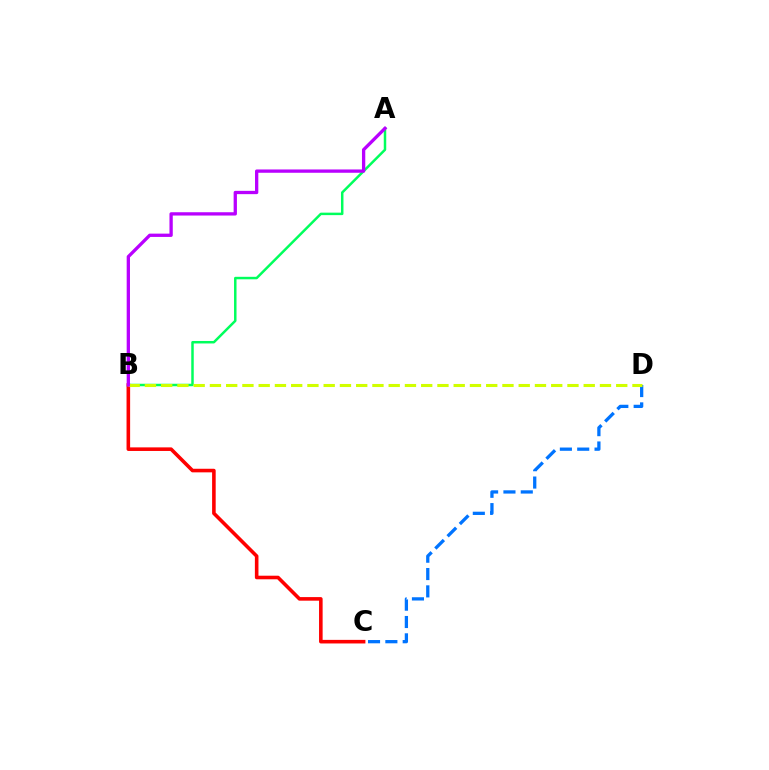{('A', 'B'): [{'color': '#00ff5c', 'line_style': 'solid', 'thickness': 1.79}, {'color': '#b900ff', 'line_style': 'solid', 'thickness': 2.38}], ('B', 'C'): [{'color': '#ff0000', 'line_style': 'solid', 'thickness': 2.58}], ('C', 'D'): [{'color': '#0074ff', 'line_style': 'dashed', 'thickness': 2.36}], ('B', 'D'): [{'color': '#d1ff00', 'line_style': 'dashed', 'thickness': 2.21}]}